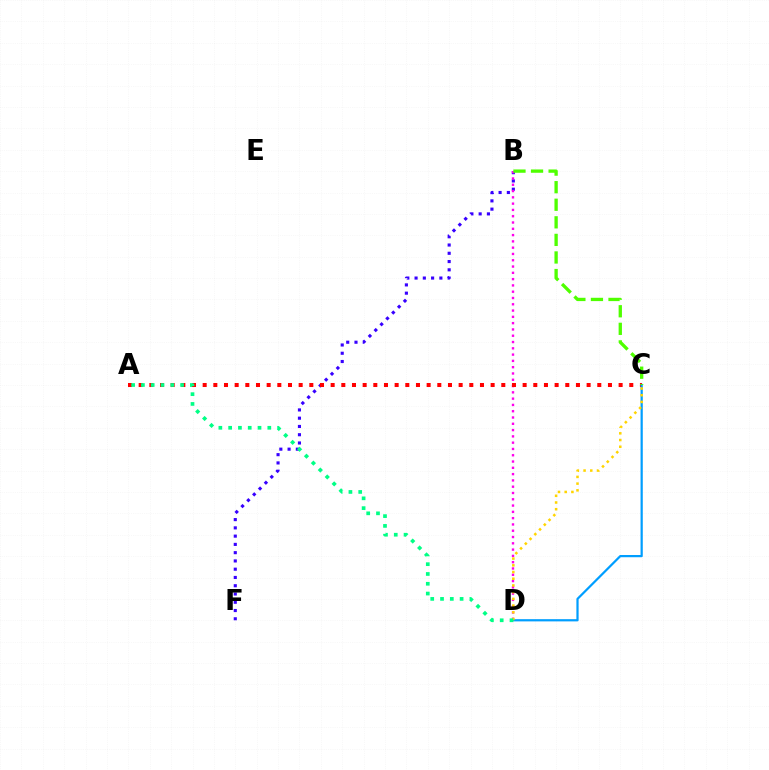{('B', 'F'): [{'color': '#3700ff', 'line_style': 'dotted', 'thickness': 2.25}], ('B', 'D'): [{'color': '#ff00ed', 'line_style': 'dotted', 'thickness': 1.71}], ('A', 'C'): [{'color': '#ff0000', 'line_style': 'dotted', 'thickness': 2.9}], ('C', 'D'): [{'color': '#009eff', 'line_style': 'solid', 'thickness': 1.6}, {'color': '#ffd500', 'line_style': 'dotted', 'thickness': 1.82}], ('B', 'C'): [{'color': '#4fff00', 'line_style': 'dashed', 'thickness': 2.39}], ('A', 'D'): [{'color': '#00ff86', 'line_style': 'dotted', 'thickness': 2.66}]}